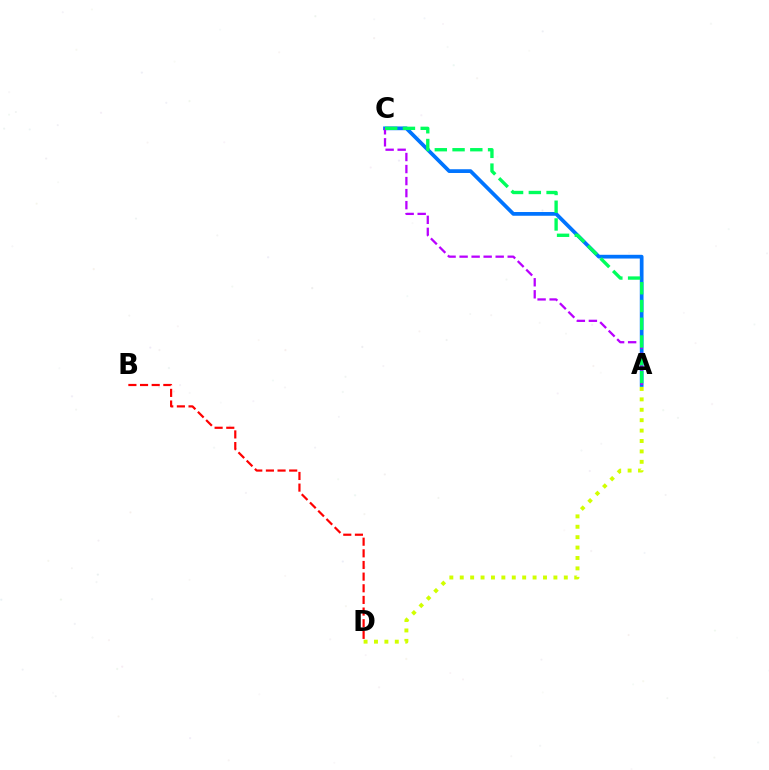{('A', 'C'): [{'color': '#0074ff', 'line_style': 'solid', 'thickness': 2.69}, {'color': '#b900ff', 'line_style': 'dashed', 'thickness': 1.63}, {'color': '#00ff5c', 'line_style': 'dashed', 'thickness': 2.41}], ('B', 'D'): [{'color': '#ff0000', 'line_style': 'dashed', 'thickness': 1.58}], ('A', 'D'): [{'color': '#d1ff00', 'line_style': 'dotted', 'thickness': 2.83}]}